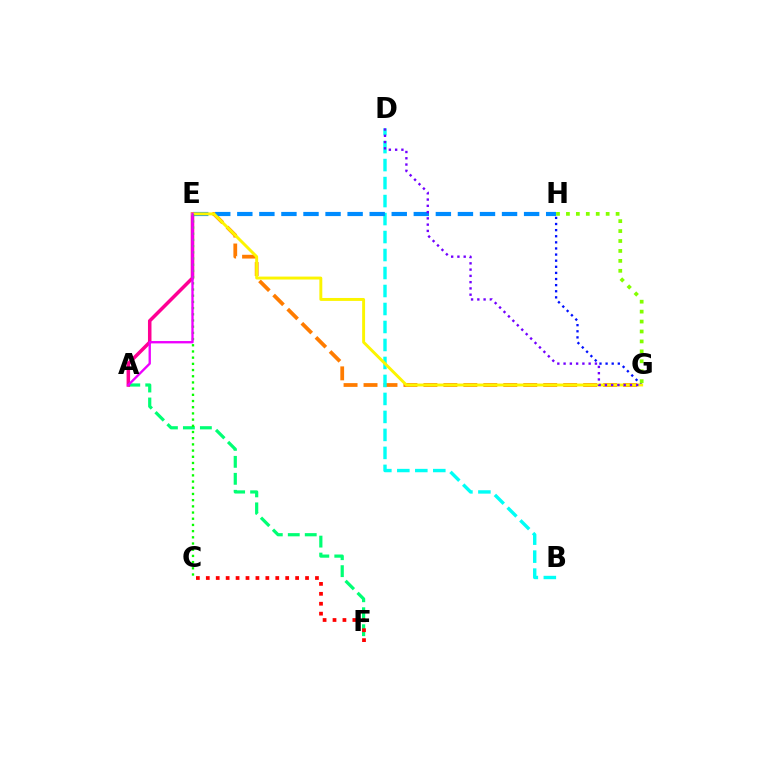{('E', 'G'): [{'color': '#ff7c00', 'line_style': 'dashed', 'thickness': 2.71}, {'color': '#fcf500', 'line_style': 'solid', 'thickness': 2.11}], ('B', 'D'): [{'color': '#00fff6', 'line_style': 'dashed', 'thickness': 2.44}], ('A', 'F'): [{'color': '#00ff74', 'line_style': 'dashed', 'thickness': 2.31}], ('E', 'H'): [{'color': '#008cff', 'line_style': 'dashed', 'thickness': 3.0}], ('A', 'E'): [{'color': '#ff0094', 'line_style': 'solid', 'thickness': 2.53}, {'color': '#ee00ff', 'line_style': 'solid', 'thickness': 1.69}], ('G', 'H'): [{'color': '#0010ff', 'line_style': 'dotted', 'thickness': 1.66}, {'color': '#84ff00', 'line_style': 'dotted', 'thickness': 2.7}], ('C', 'F'): [{'color': '#ff0000', 'line_style': 'dotted', 'thickness': 2.7}], ('C', 'E'): [{'color': '#08ff00', 'line_style': 'dotted', 'thickness': 1.68}], ('D', 'G'): [{'color': '#7200ff', 'line_style': 'dotted', 'thickness': 1.7}]}